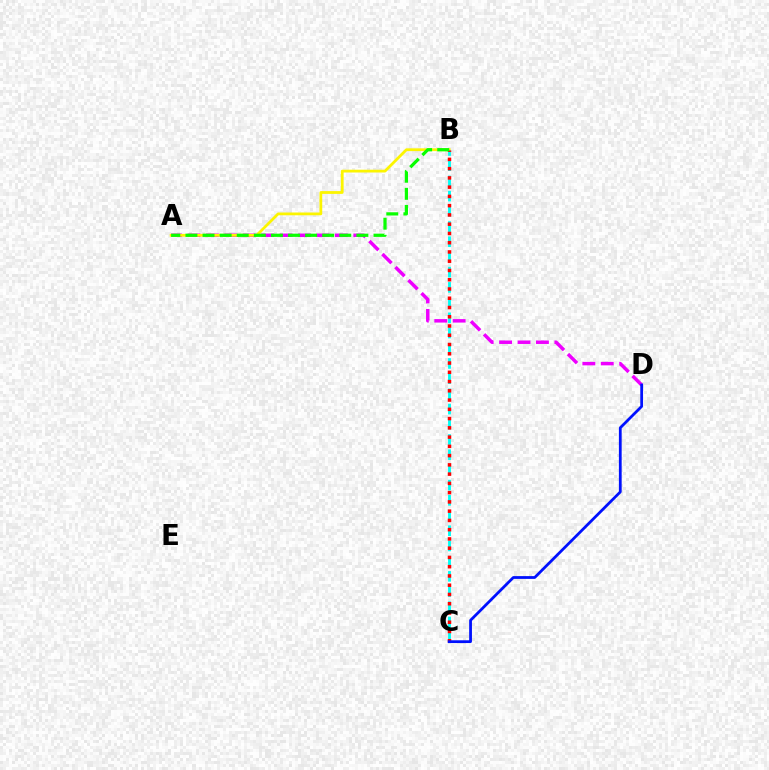{('A', 'D'): [{'color': '#ee00ff', 'line_style': 'dashed', 'thickness': 2.5}], ('A', 'B'): [{'color': '#fcf500', 'line_style': 'solid', 'thickness': 2.01}, {'color': '#08ff00', 'line_style': 'dashed', 'thickness': 2.32}], ('B', 'C'): [{'color': '#00fff6', 'line_style': 'dashed', 'thickness': 2.07}, {'color': '#ff0000', 'line_style': 'dotted', 'thickness': 2.52}], ('C', 'D'): [{'color': '#0010ff', 'line_style': 'solid', 'thickness': 2.0}]}